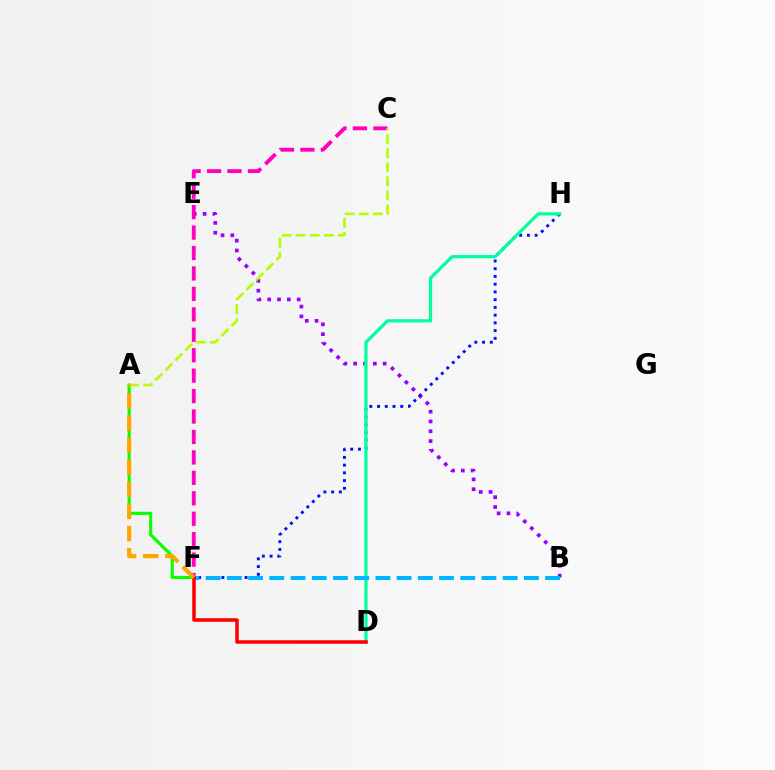{('A', 'F'): [{'color': '#08ff00', 'line_style': 'solid', 'thickness': 2.26}, {'color': '#ffa500', 'line_style': 'dashed', 'thickness': 3.0}], ('B', 'E'): [{'color': '#9b00ff', 'line_style': 'dotted', 'thickness': 2.67}], ('F', 'H'): [{'color': '#0010ff', 'line_style': 'dotted', 'thickness': 2.1}], ('C', 'F'): [{'color': '#ff00bd', 'line_style': 'dashed', 'thickness': 2.78}], ('D', 'H'): [{'color': '#00ff9d', 'line_style': 'solid', 'thickness': 2.31}], ('A', 'C'): [{'color': '#b3ff00', 'line_style': 'dashed', 'thickness': 1.91}], ('B', 'F'): [{'color': '#00b5ff', 'line_style': 'dashed', 'thickness': 2.88}], ('D', 'F'): [{'color': '#ff0000', 'line_style': 'solid', 'thickness': 2.55}]}